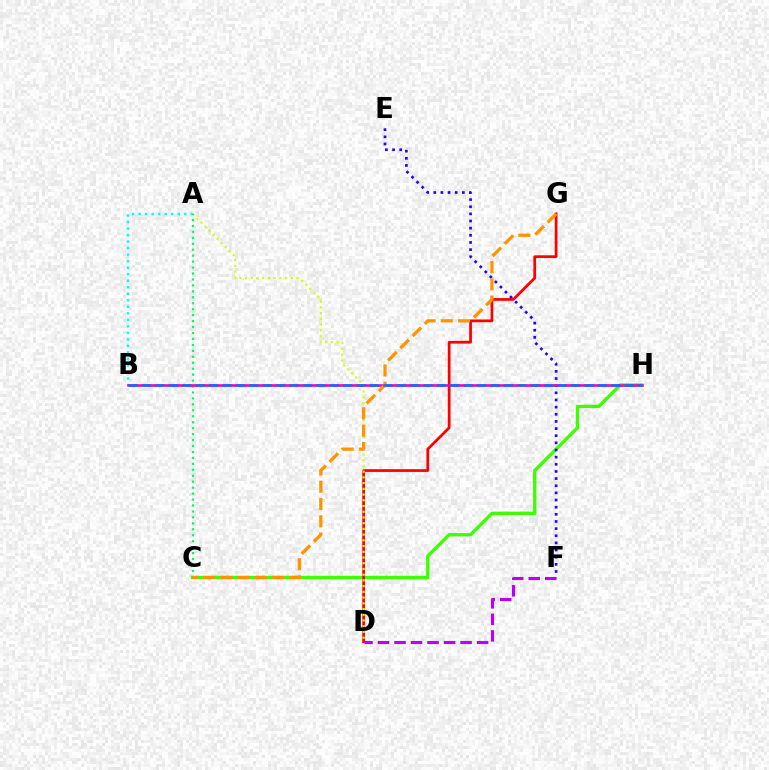{('C', 'H'): [{'color': '#3dff00', 'line_style': 'solid', 'thickness': 2.4}], ('D', 'G'): [{'color': '#ff0000', 'line_style': 'solid', 'thickness': 1.97}], ('A', 'D'): [{'color': '#d1ff00', 'line_style': 'dotted', 'thickness': 1.55}], ('E', 'F'): [{'color': '#2500ff', 'line_style': 'dotted', 'thickness': 1.94}], ('A', 'B'): [{'color': '#00fff6', 'line_style': 'dotted', 'thickness': 1.77}], ('D', 'F'): [{'color': '#b900ff', 'line_style': 'dashed', 'thickness': 2.24}], ('A', 'C'): [{'color': '#00ff5c', 'line_style': 'dotted', 'thickness': 1.62}], ('B', 'H'): [{'color': '#ff00ac', 'line_style': 'solid', 'thickness': 1.88}, {'color': '#0074ff', 'line_style': 'dashed', 'thickness': 1.82}], ('C', 'G'): [{'color': '#ff9400', 'line_style': 'dashed', 'thickness': 2.35}]}